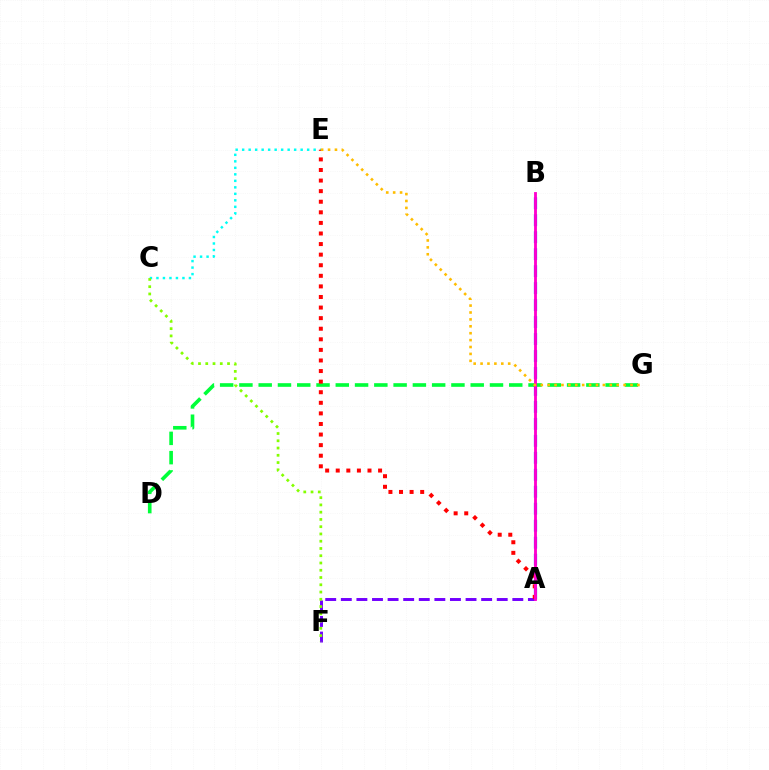{('A', 'B'): [{'color': '#004bff', 'line_style': 'dashed', 'thickness': 2.31}, {'color': '#ff00cf', 'line_style': 'solid', 'thickness': 2.05}], ('A', 'F'): [{'color': '#7200ff', 'line_style': 'dashed', 'thickness': 2.12}], ('C', 'E'): [{'color': '#00fff6', 'line_style': 'dotted', 'thickness': 1.77}], ('D', 'G'): [{'color': '#00ff39', 'line_style': 'dashed', 'thickness': 2.62}], ('A', 'E'): [{'color': '#ff0000', 'line_style': 'dotted', 'thickness': 2.88}], ('C', 'F'): [{'color': '#84ff00', 'line_style': 'dotted', 'thickness': 1.97}], ('E', 'G'): [{'color': '#ffbd00', 'line_style': 'dotted', 'thickness': 1.88}]}